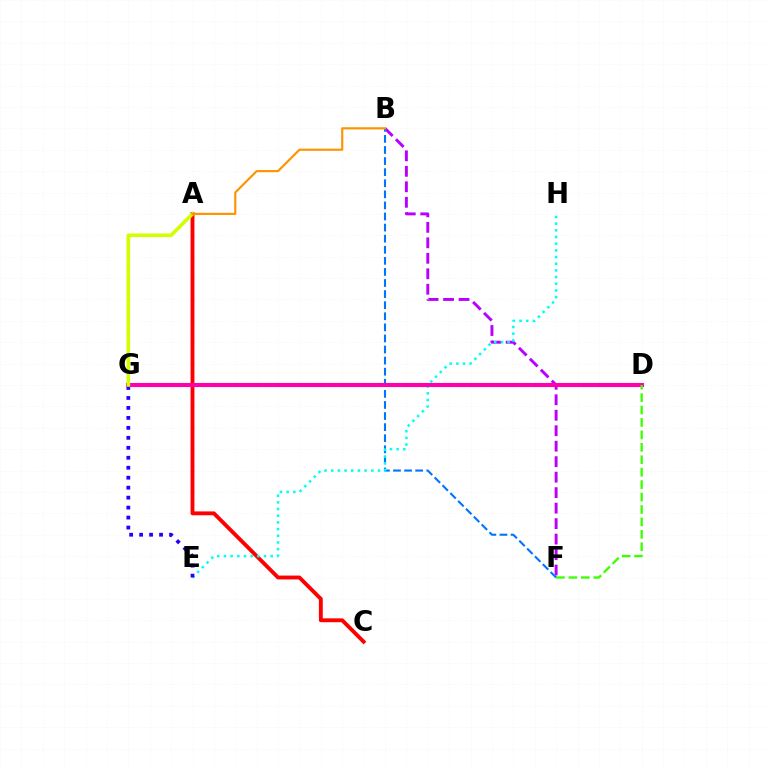{('B', 'F'): [{'color': '#b900ff', 'line_style': 'dashed', 'thickness': 2.1}, {'color': '#0074ff', 'line_style': 'dashed', 'thickness': 1.51}], ('A', 'C'): [{'color': '#ff0000', 'line_style': 'solid', 'thickness': 2.78}], ('D', 'G'): [{'color': '#00ff5c', 'line_style': 'solid', 'thickness': 1.81}, {'color': '#ff00ac', 'line_style': 'solid', 'thickness': 2.94}], ('E', 'H'): [{'color': '#00fff6', 'line_style': 'dotted', 'thickness': 1.81}], ('E', 'G'): [{'color': '#2500ff', 'line_style': 'dotted', 'thickness': 2.71}], ('A', 'G'): [{'color': '#d1ff00', 'line_style': 'solid', 'thickness': 2.6}], ('D', 'F'): [{'color': '#3dff00', 'line_style': 'dashed', 'thickness': 1.69}], ('A', 'B'): [{'color': '#ff9400', 'line_style': 'solid', 'thickness': 1.56}]}